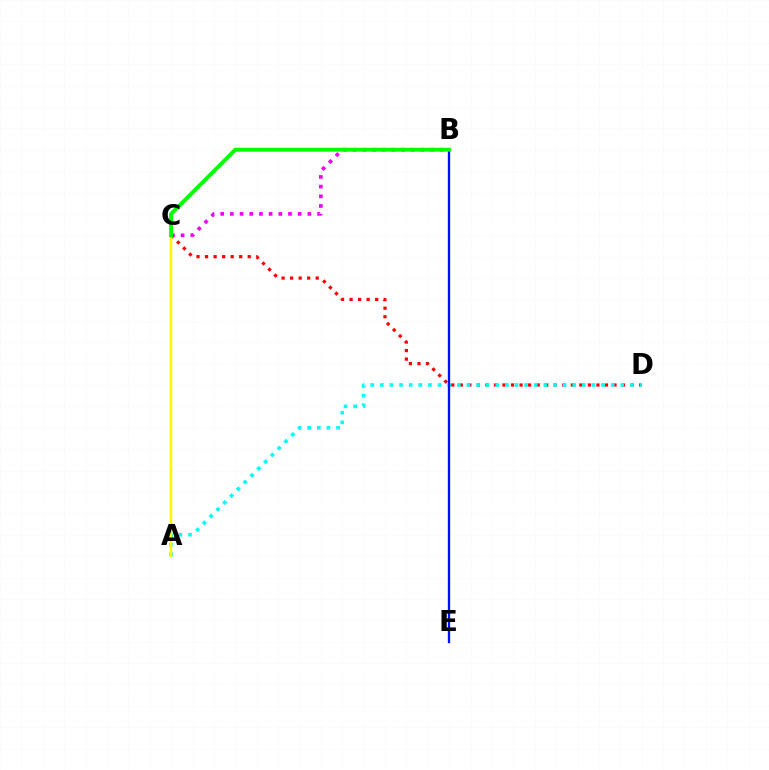{('C', 'D'): [{'color': '#ff0000', 'line_style': 'dotted', 'thickness': 2.32}], ('B', 'C'): [{'color': '#ee00ff', 'line_style': 'dotted', 'thickness': 2.63}, {'color': '#08ff00', 'line_style': 'solid', 'thickness': 2.83}], ('A', 'D'): [{'color': '#00fff6', 'line_style': 'dotted', 'thickness': 2.61}], ('A', 'C'): [{'color': '#fcf500', 'line_style': 'solid', 'thickness': 1.79}], ('B', 'E'): [{'color': '#0010ff', 'line_style': 'solid', 'thickness': 1.67}]}